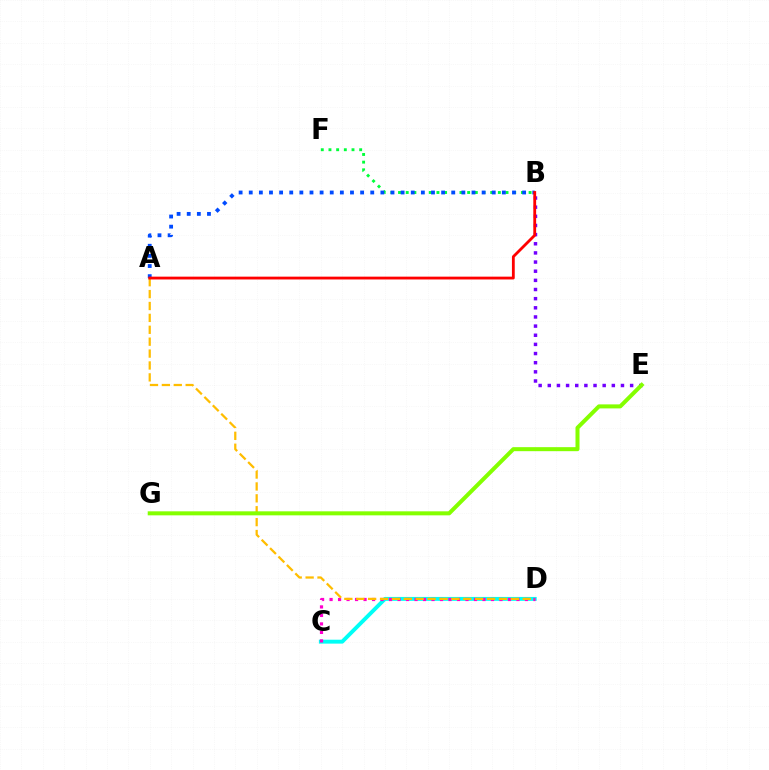{('C', 'D'): [{'color': '#00fff6', 'line_style': 'solid', 'thickness': 2.82}, {'color': '#ff00cf', 'line_style': 'dotted', 'thickness': 2.31}], ('B', 'E'): [{'color': '#7200ff', 'line_style': 'dotted', 'thickness': 2.49}], ('B', 'F'): [{'color': '#00ff39', 'line_style': 'dotted', 'thickness': 2.09}], ('A', 'D'): [{'color': '#ffbd00', 'line_style': 'dashed', 'thickness': 1.62}], ('A', 'B'): [{'color': '#004bff', 'line_style': 'dotted', 'thickness': 2.75}, {'color': '#ff0000', 'line_style': 'solid', 'thickness': 2.03}], ('E', 'G'): [{'color': '#84ff00', 'line_style': 'solid', 'thickness': 2.89}]}